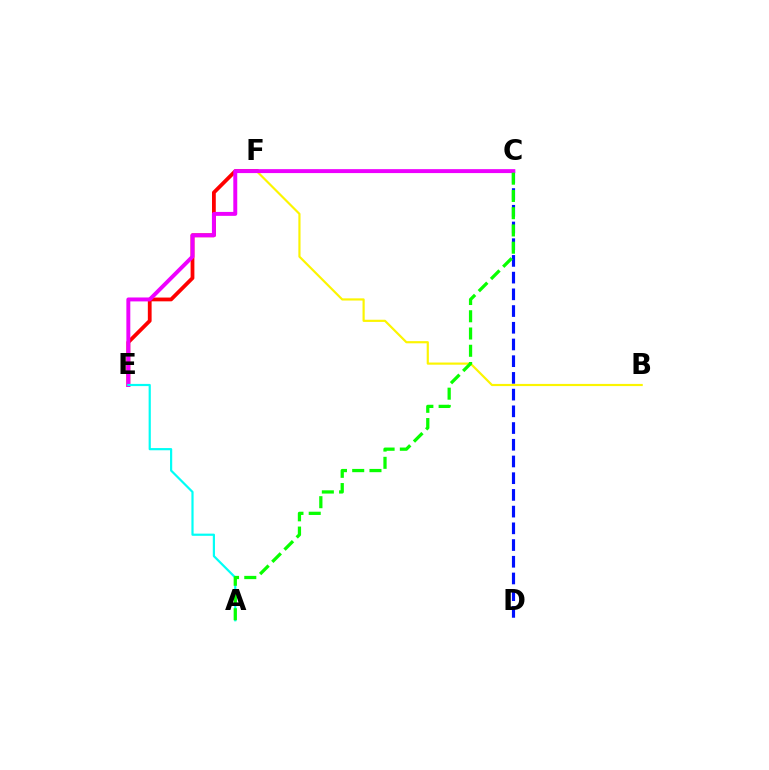{('C', 'D'): [{'color': '#0010ff', 'line_style': 'dashed', 'thickness': 2.27}], ('B', 'F'): [{'color': '#fcf500', 'line_style': 'solid', 'thickness': 1.57}], ('E', 'F'): [{'color': '#ff0000', 'line_style': 'solid', 'thickness': 2.72}], ('C', 'E'): [{'color': '#ee00ff', 'line_style': 'solid', 'thickness': 2.83}], ('A', 'E'): [{'color': '#00fff6', 'line_style': 'solid', 'thickness': 1.58}], ('A', 'C'): [{'color': '#08ff00', 'line_style': 'dashed', 'thickness': 2.34}]}